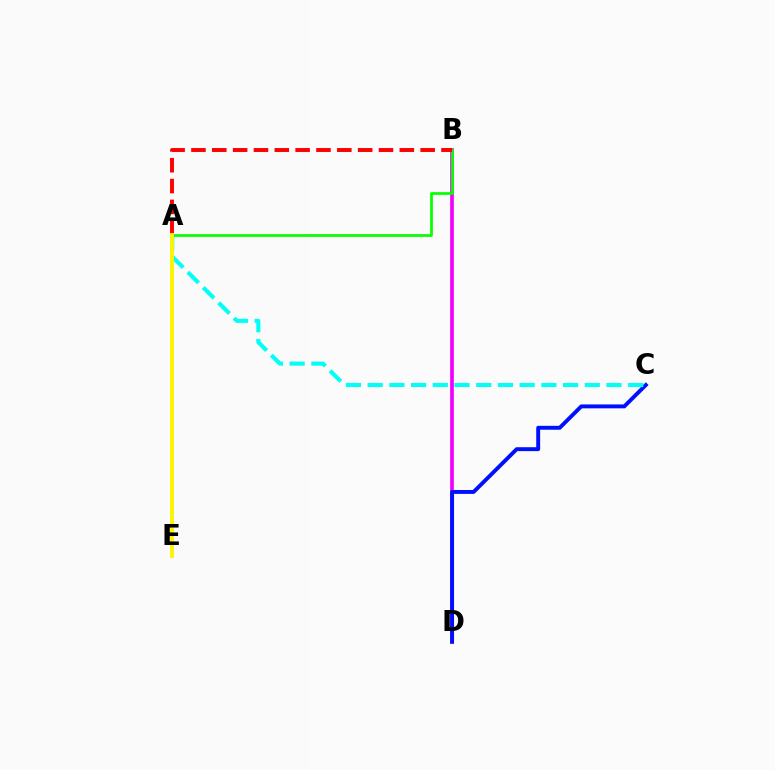{('B', 'D'): [{'color': '#ee00ff', 'line_style': 'solid', 'thickness': 2.65}], ('C', 'D'): [{'color': '#0010ff', 'line_style': 'solid', 'thickness': 2.82}], ('A', 'B'): [{'color': '#08ff00', 'line_style': 'solid', 'thickness': 2.0}, {'color': '#ff0000', 'line_style': 'dashed', 'thickness': 2.83}], ('A', 'C'): [{'color': '#00fff6', 'line_style': 'dashed', 'thickness': 2.95}], ('A', 'E'): [{'color': '#fcf500', 'line_style': 'solid', 'thickness': 2.78}]}